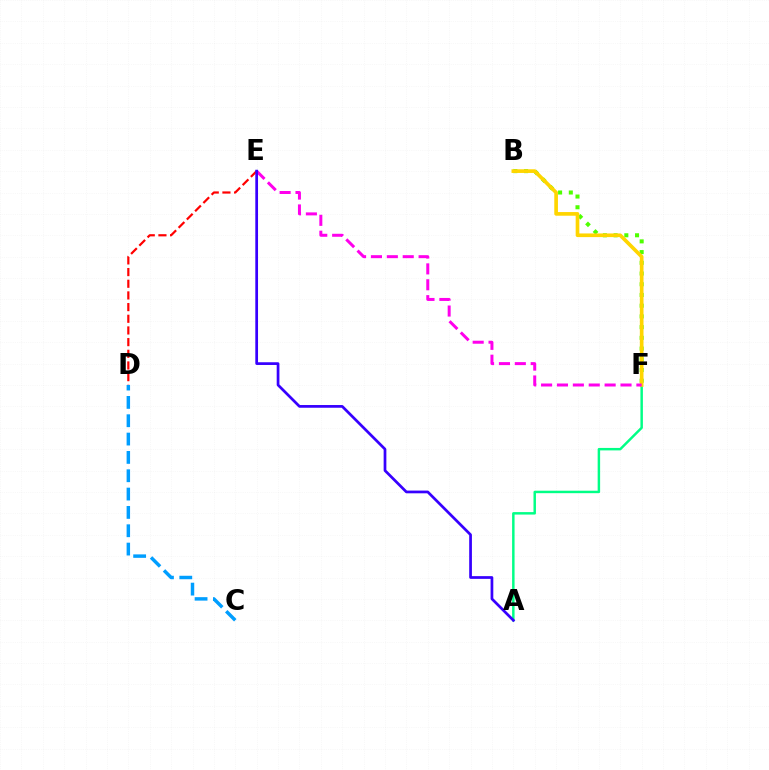{('D', 'E'): [{'color': '#ff0000', 'line_style': 'dashed', 'thickness': 1.59}], ('B', 'F'): [{'color': '#4fff00', 'line_style': 'dotted', 'thickness': 2.91}, {'color': '#ffd500', 'line_style': 'solid', 'thickness': 2.64}], ('A', 'F'): [{'color': '#00ff86', 'line_style': 'solid', 'thickness': 1.78}], ('E', 'F'): [{'color': '#ff00ed', 'line_style': 'dashed', 'thickness': 2.16}], ('A', 'E'): [{'color': '#3700ff', 'line_style': 'solid', 'thickness': 1.96}], ('C', 'D'): [{'color': '#009eff', 'line_style': 'dashed', 'thickness': 2.49}]}